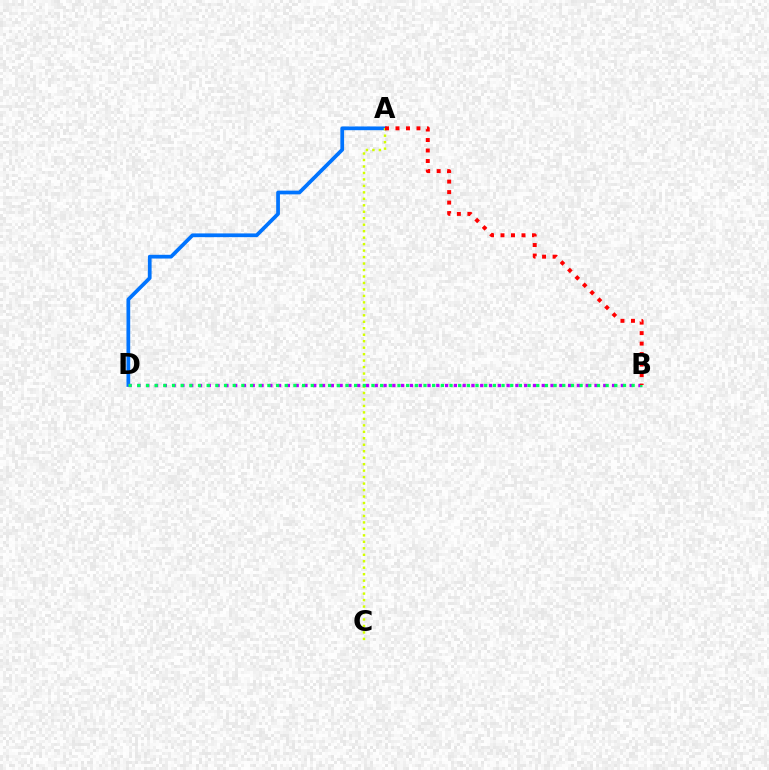{('A', 'D'): [{'color': '#0074ff', 'line_style': 'solid', 'thickness': 2.69}], ('A', 'C'): [{'color': '#d1ff00', 'line_style': 'dotted', 'thickness': 1.76}], ('B', 'D'): [{'color': '#b900ff', 'line_style': 'dotted', 'thickness': 2.39}, {'color': '#00ff5c', 'line_style': 'dotted', 'thickness': 2.36}], ('A', 'B'): [{'color': '#ff0000', 'line_style': 'dotted', 'thickness': 2.85}]}